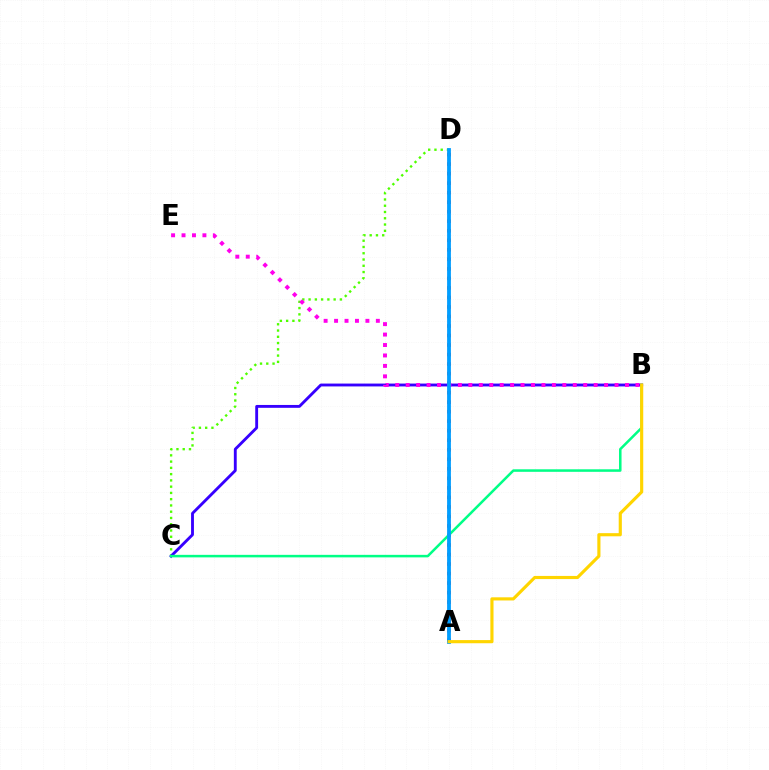{('C', 'D'): [{'color': '#4fff00', 'line_style': 'dotted', 'thickness': 1.7}], ('A', 'D'): [{'color': '#ff0000', 'line_style': 'dotted', 'thickness': 2.59}, {'color': '#009eff', 'line_style': 'solid', 'thickness': 2.73}], ('B', 'C'): [{'color': '#3700ff', 'line_style': 'solid', 'thickness': 2.06}, {'color': '#00ff86', 'line_style': 'solid', 'thickness': 1.82}], ('B', 'E'): [{'color': '#ff00ed', 'line_style': 'dotted', 'thickness': 2.84}], ('A', 'B'): [{'color': '#ffd500', 'line_style': 'solid', 'thickness': 2.26}]}